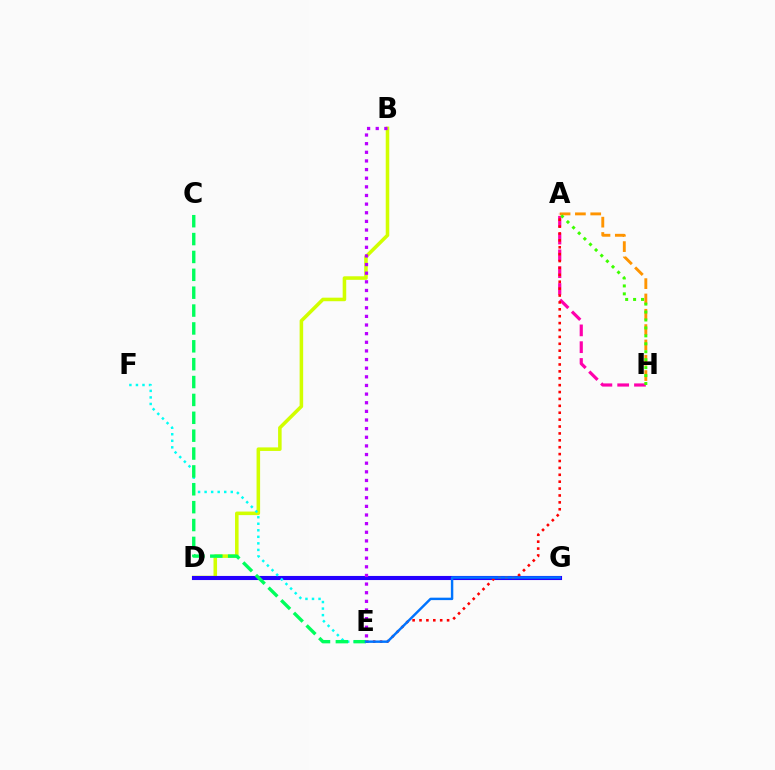{('B', 'D'): [{'color': '#d1ff00', 'line_style': 'solid', 'thickness': 2.55}], ('A', 'H'): [{'color': '#ff9400', 'line_style': 'dashed', 'thickness': 2.08}, {'color': '#ff00ac', 'line_style': 'dashed', 'thickness': 2.28}, {'color': '#3dff00', 'line_style': 'dotted', 'thickness': 2.16}], ('D', 'G'): [{'color': '#2500ff', 'line_style': 'solid', 'thickness': 2.95}], ('A', 'E'): [{'color': '#ff0000', 'line_style': 'dotted', 'thickness': 1.87}], ('E', 'F'): [{'color': '#00fff6', 'line_style': 'dotted', 'thickness': 1.78}], ('C', 'E'): [{'color': '#00ff5c', 'line_style': 'dashed', 'thickness': 2.43}], ('E', 'G'): [{'color': '#0074ff', 'line_style': 'solid', 'thickness': 1.75}], ('B', 'E'): [{'color': '#b900ff', 'line_style': 'dotted', 'thickness': 2.35}]}